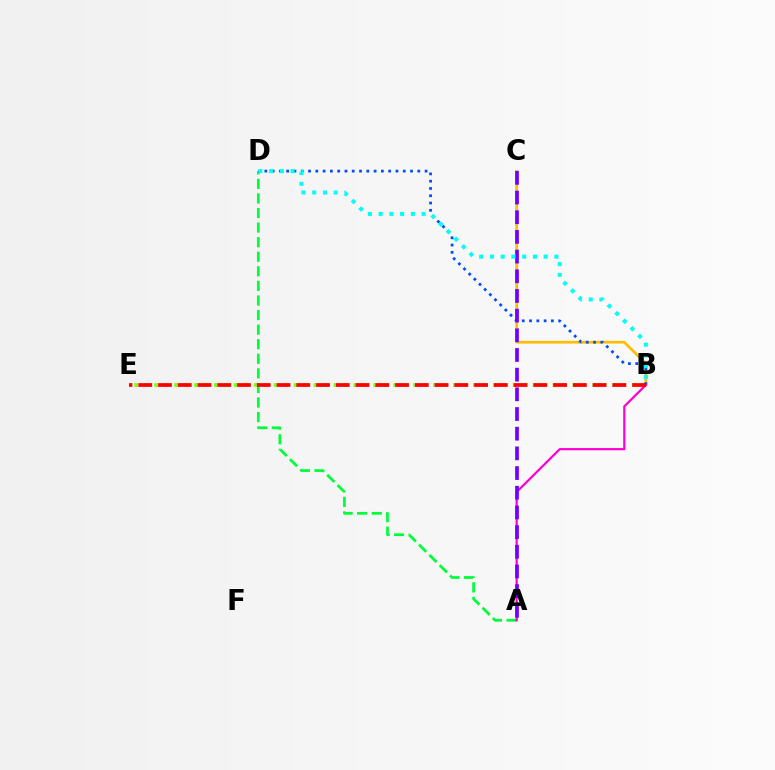{('A', 'D'): [{'color': '#00ff39', 'line_style': 'dashed', 'thickness': 1.98}], ('B', 'C'): [{'color': '#ffbd00', 'line_style': 'solid', 'thickness': 1.95}], ('B', 'E'): [{'color': '#84ff00', 'line_style': 'dotted', 'thickness': 2.71}, {'color': '#ff0000', 'line_style': 'dashed', 'thickness': 2.68}], ('B', 'D'): [{'color': '#004bff', 'line_style': 'dotted', 'thickness': 1.98}, {'color': '#00fff6', 'line_style': 'dotted', 'thickness': 2.92}], ('A', 'B'): [{'color': '#ff00cf', 'line_style': 'solid', 'thickness': 1.59}], ('A', 'C'): [{'color': '#7200ff', 'line_style': 'dashed', 'thickness': 2.67}]}